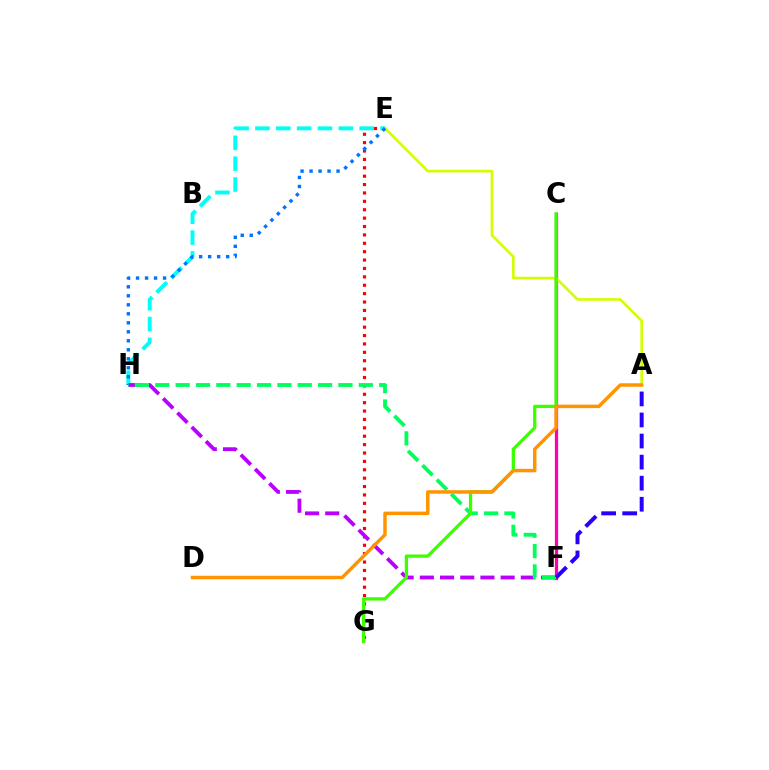{('E', 'G'): [{'color': '#ff0000', 'line_style': 'dotted', 'thickness': 2.28}], ('C', 'F'): [{'color': '#ff00ac', 'line_style': 'solid', 'thickness': 2.35}], ('A', 'E'): [{'color': '#d1ff00', 'line_style': 'solid', 'thickness': 1.89}], ('E', 'H'): [{'color': '#00fff6', 'line_style': 'dashed', 'thickness': 2.83}, {'color': '#0074ff', 'line_style': 'dotted', 'thickness': 2.44}], ('F', 'H'): [{'color': '#b900ff', 'line_style': 'dashed', 'thickness': 2.74}, {'color': '#00ff5c', 'line_style': 'dashed', 'thickness': 2.76}], ('C', 'G'): [{'color': '#3dff00', 'line_style': 'solid', 'thickness': 2.37}], ('A', 'F'): [{'color': '#2500ff', 'line_style': 'dashed', 'thickness': 2.86}], ('A', 'D'): [{'color': '#ff9400', 'line_style': 'solid', 'thickness': 2.49}]}